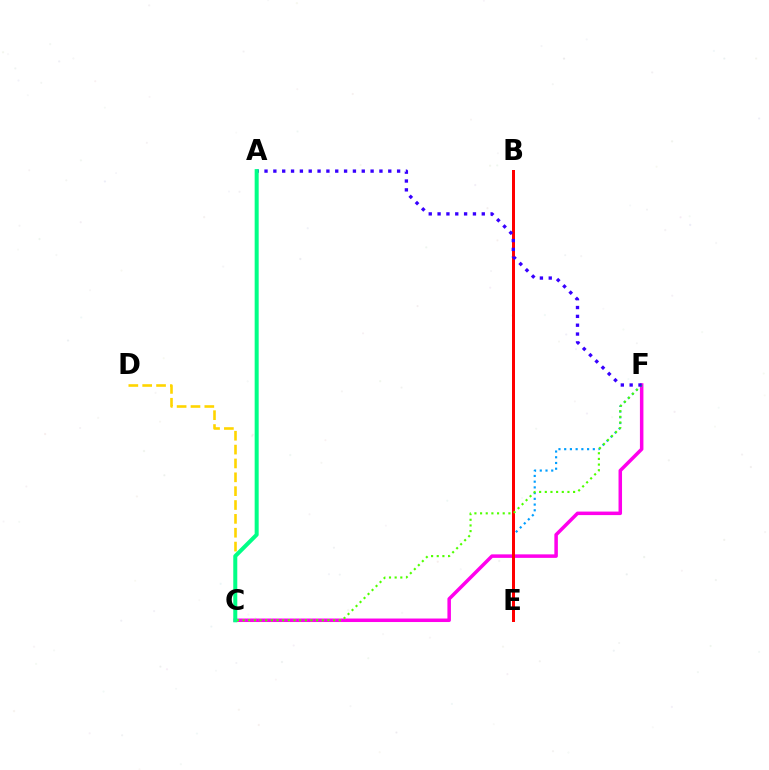{('C', 'F'): [{'color': '#ff00ed', 'line_style': 'solid', 'thickness': 2.53}, {'color': '#4fff00', 'line_style': 'dotted', 'thickness': 1.54}], ('C', 'D'): [{'color': '#ffd500', 'line_style': 'dashed', 'thickness': 1.88}], ('E', 'F'): [{'color': '#009eff', 'line_style': 'dotted', 'thickness': 1.56}], ('B', 'E'): [{'color': '#ff0000', 'line_style': 'solid', 'thickness': 2.16}], ('A', 'F'): [{'color': '#3700ff', 'line_style': 'dotted', 'thickness': 2.4}], ('A', 'C'): [{'color': '#00ff86', 'line_style': 'solid', 'thickness': 2.89}]}